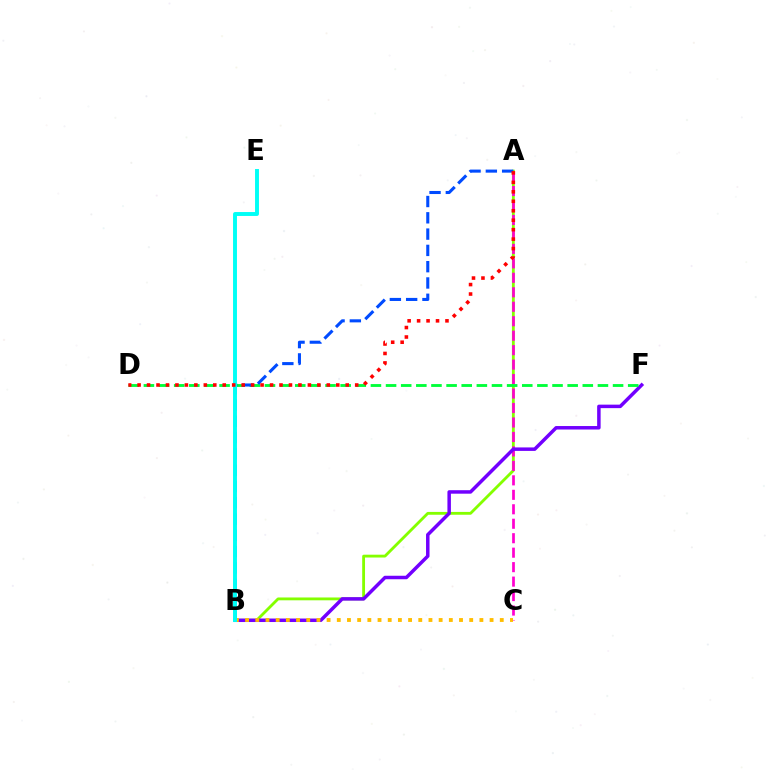{('A', 'B'): [{'color': '#84ff00', 'line_style': 'solid', 'thickness': 2.04}, {'color': '#004bff', 'line_style': 'dashed', 'thickness': 2.21}], ('A', 'C'): [{'color': '#ff00cf', 'line_style': 'dashed', 'thickness': 1.97}], ('B', 'F'): [{'color': '#7200ff', 'line_style': 'solid', 'thickness': 2.51}], ('D', 'F'): [{'color': '#00ff39', 'line_style': 'dashed', 'thickness': 2.06}], ('B', 'C'): [{'color': '#ffbd00', 'line_style': 'dotted', 'thickness': 2.77}], ('B', 'E'): [{'color': '#00fff6', 'line_style': 'solid', 'thickness': 2.82}], ('A', 'D'): [{'color': '#ff0000', 'line_style': 'dotted', 'thickness': 2.57}]}